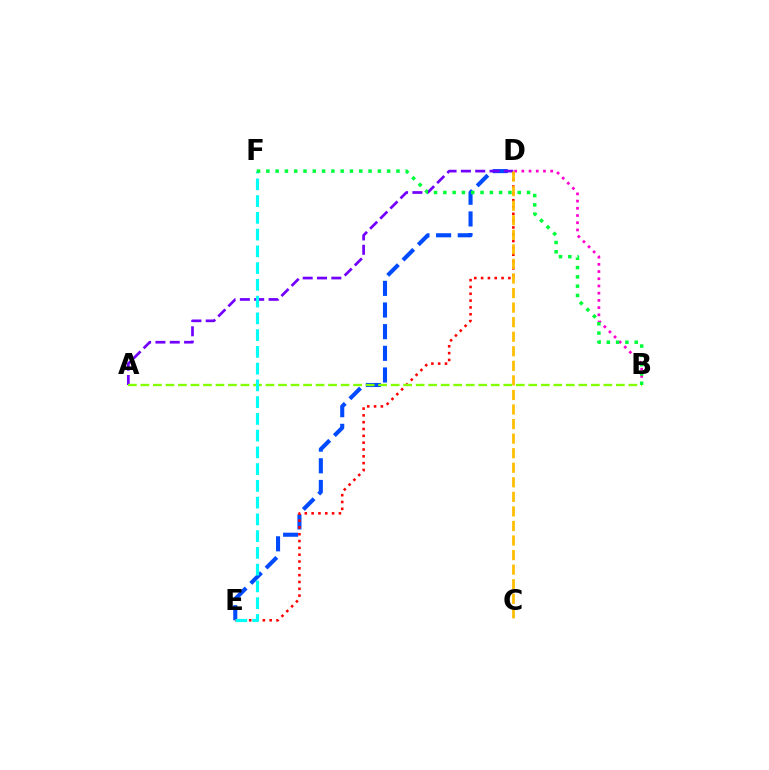{('D', 'E'): [{'color': '#004bff', 'line_style': 'dashed', 'thickness': 2.94}, {'color': '#ff0000', 'line_style': 'dotted', 'thickness': 1.85}], ('B', 'D'): [{'color': '#ff00cf', 'line_style': 'dotted', 'thickness': 1.96}], ('A', 'D'): [{'color': '#7200ff', 'line_style': 'dashed', 'thickness': 1.95}], ('C', 'D'): [{'color': '#ffbd00', 'line_style': 'dashed', 'thickness': 1.98}], ('A', 'B'): [{'color': '#84ff00', 'line_style': 'dashed', 'thickness': 1.7}], ('E', 'F'): [{'color': '#00fff6', 'line_style': 'dashed', 'thickness': 2.28}], ('B', 'F'): [{'color': '#00ff39', 'line_style': 'dotted', 'thickness': 2.53}]}